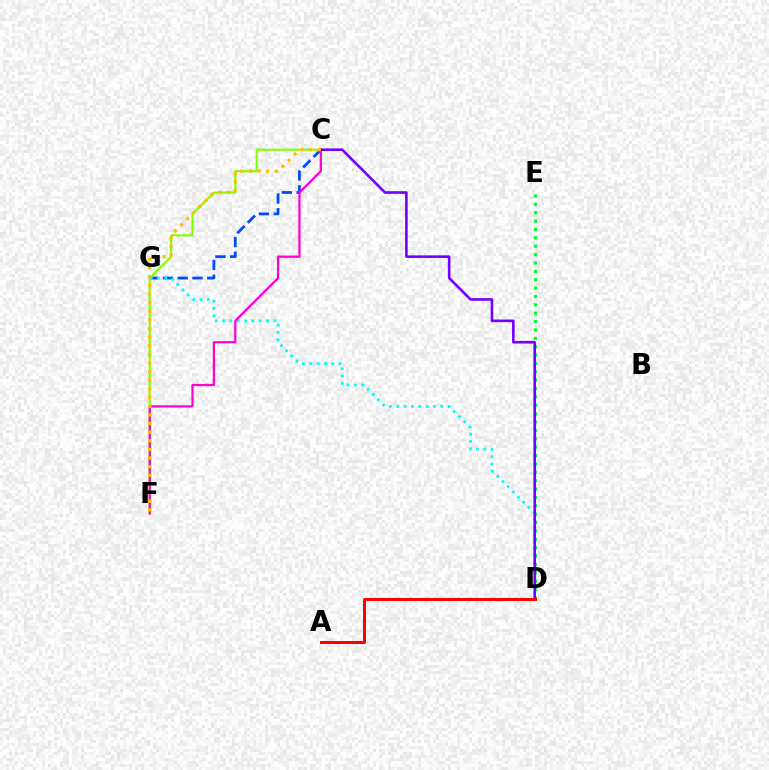{('C', 'G'): [{'color': '#004bff', 'line_style': 'dashed', 'thickness': 2.01}], ('C', 'F'): [{'color': '#84ff00', 'line_style': 'solid', 'thickness': 1.52}, {'color': '#ff00cf', 'line_style': 'solid', 'thickness': 1.6}, {'color': '#ffbd00', 'line_style': 'dotted', 'thickness': 2.35}], ('D', 'G'): [{'color': '#00fff6', 'line_style': 'dotted', 'thickness': 1.99}], ('D', 'E'): [{'color': '#00ff39', 'line_style': 'dotted', 'thickness': 2.28}], ('C', 'D'): [{'color': '#7200ff', 'line_style': 'solid', 'thickness': 1.87}], ('A', 'D'): [{'color': '#ff0000', 'line_style': 'solid', 'thickness': 2.16}]}